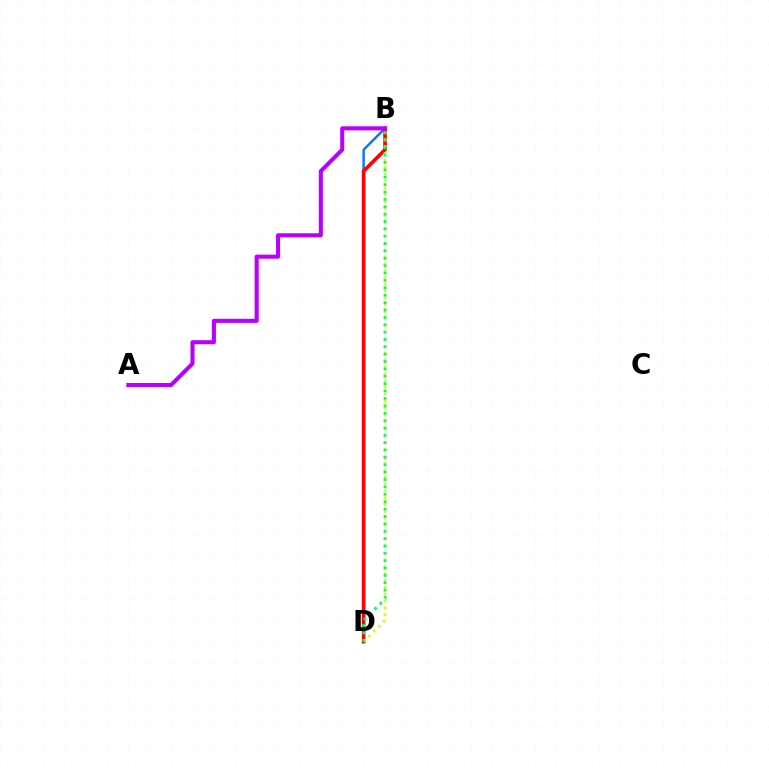{('B', 'D'): [{'color': '#0074ff', 'line_style': 'solid', 'thickness': 1.7}, {'color': '#ff0000', 'line_style': 'solid', 'thickness': 2.6}, {'color': '#d1ff00', 'line_style': 'dotted', 'thickness': 1.87}, {'color': '#00ff5c', 'line_style': 'dotted', 'thickness': 2.0}], ('A', 'B'): [{'color': '#b900ff', 'line_style': 'solid', 'thickness': 2.93}]}